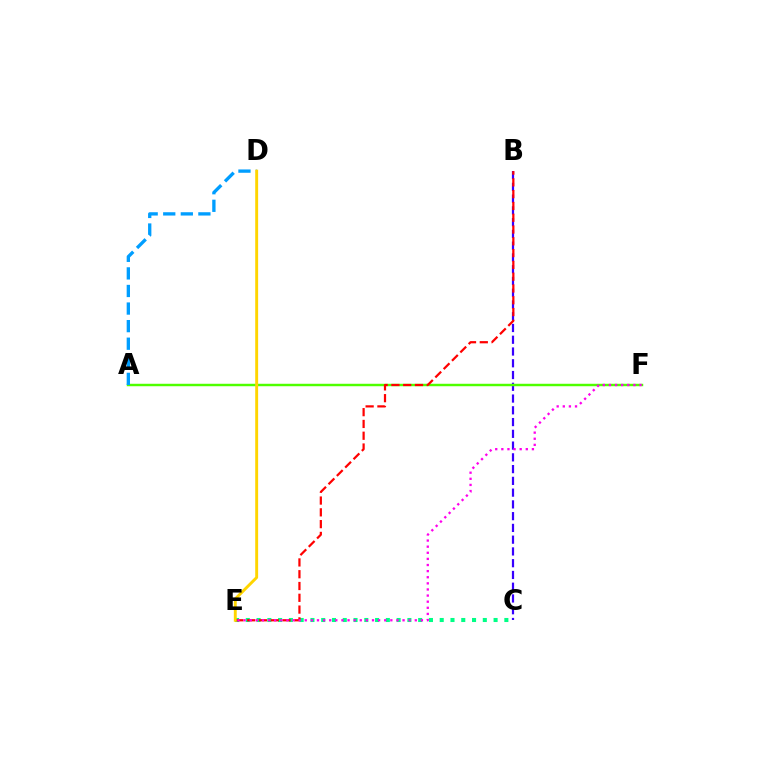{('B', 'C'): [{'color': '#3700ff', 'line_style': 'dashed', 'thickness': 1.6}], ('A', 'F'): [{'color': '#4fff00', 'line_style': 'solid', 'thickness': 1.77}], ('C', 'E'): [{'color': '#00ff86', 'line_style': 'dotted', 'thickness': 2.93}], ('B', 'E'): [{'color': '#ff0000', 'line_style': 'dashed', 'thickness': 1.6}], ('A', 'D'): [{'color': '#009eff', 'line_style': 'dashed', 'thickness': 2.39}], ('E', 'F'): [{'color': '#ff00ed', 'line_style': 'dotted', 'thickness': 1.66}], ('D', 'E'): [{'color': '#ffd500', 'line_style': 'solid', 'thickness': 2.1}]}